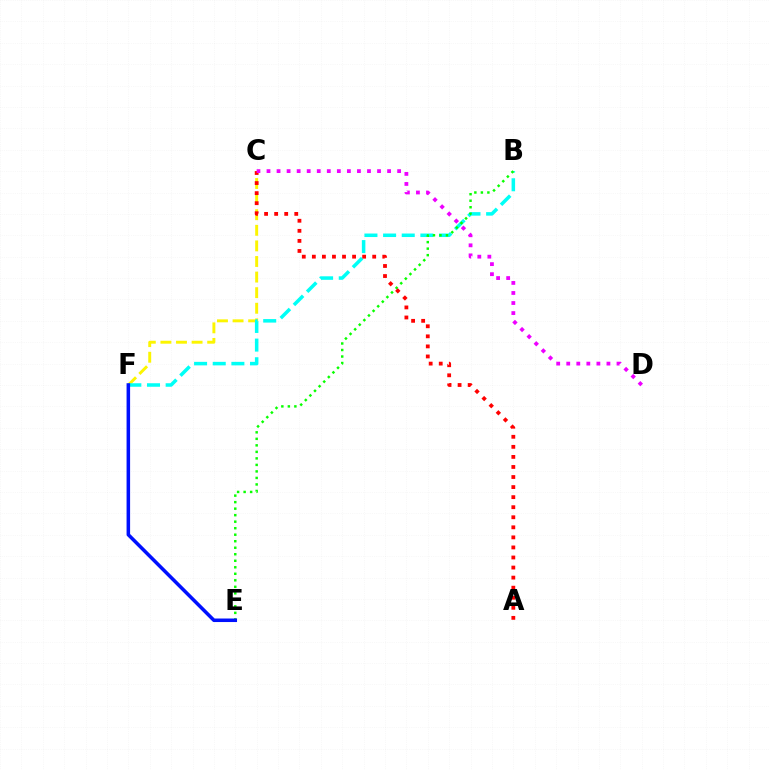{('C', 'F'): [{'color': '#fcf500', 'line_style': 'dashed', 'thickness': 2.12}], ('B', 'F'): [{'color': '#00fff6', 'line_style': 'dashed', 'thickness': 2.53}], ('B', 'E'): [{'color': '#08ff00', 'line_style': 'dotted', 'thickness': 1.77}], ('E', 'F'): [{'color': '#0010ff', 'line_style': 'solid', 'thickness': 2.54}], ('A', 'C'): [{'color': '#ff0000', 'line_style': 'dotted', 'thickness': 2.73}], ('C', 'D'): [{'color': '#ee00ff', 'line_style': 'dotted', 'thickness': 2.73}]}